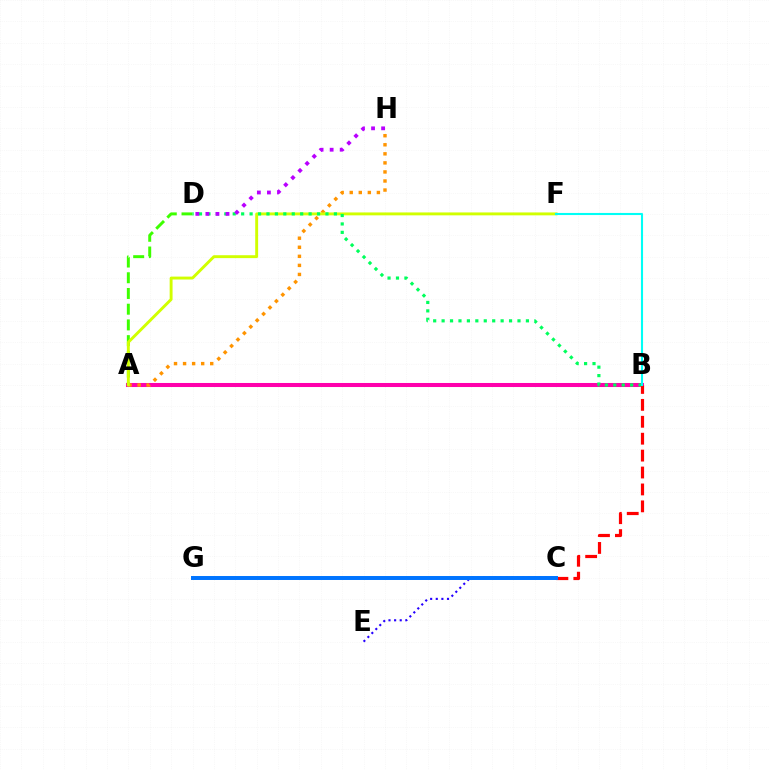{('C', 'E'): [{'color': '#2500ff', 'line_style': 'dotted', 'thickness': 1.53}], ('A', 'B'): [{'color': '#ff00ac', 'line_style': 'solid', 'thickness': 2.92}], ('A', 'D'): [{'color': '#3dff00', 'line_style': 'dashed', 'thickness': 2.14}], ('A', 'H'): [{'color': '#ff9400', 'line_style': 'dotted', 'thickness': 2.46}], ('A', 'F'): [{'color': '#d1ff00', 'line_style': 'solid', 'thickness': 2.09}], ('B', 'D'): [{'color': '#00ff5c', 'line_style': 'dotted', 'thickness': 2.29}], ('B', 'C'): [{'color': '#ff0000', 'line_style': 'dashed', 'thickness': 2.3}], ('C', 'G'): [{'color': '#0074ff', 'line_style': 'solid', 'thickness': 2.86}], ('B', 'F'): [{'color': '#00fff6', 'line_style': 'solid', 'thickness': 1.51}], ('D', 'H'): [{'color': '#b900ff', 'line_style': 'dotted', 'thickness': 2.73}]}